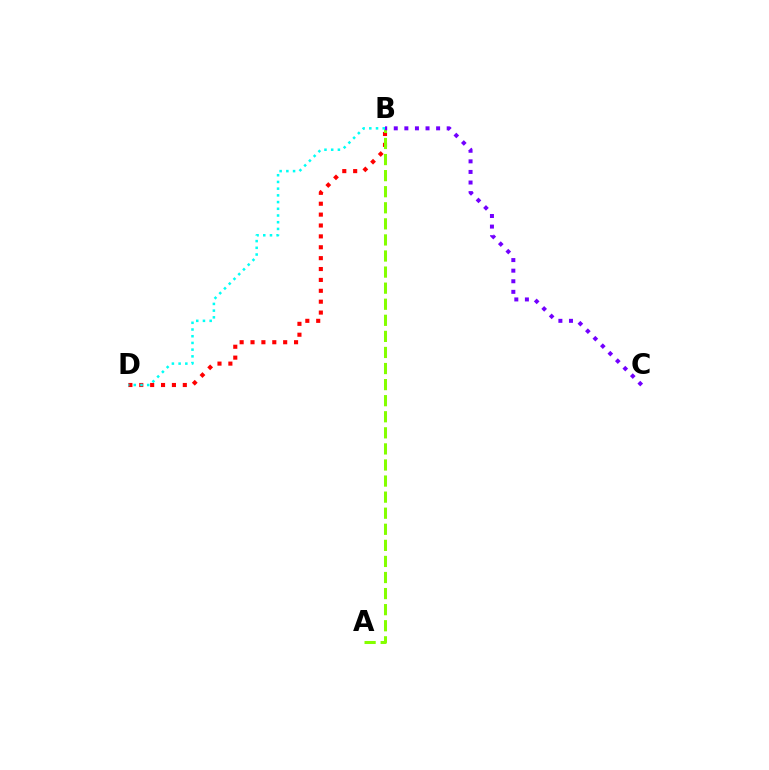{('B', 'D'): [{'color': '#ff0000', 'line_style': 'dotted', 'thickness': 2.96}, {'color': '#00fff6', 'line_style': 'dotted', 'thickness': 1.82}], ('A', 'B'): [{'color': '#84ff00', 'line_style': 'dashed', 'thickness': 2.18}], ('B', 'C'): [{'color': '#7200ff', 'line_style': 'dotted', 'thickness': 2.88}]}